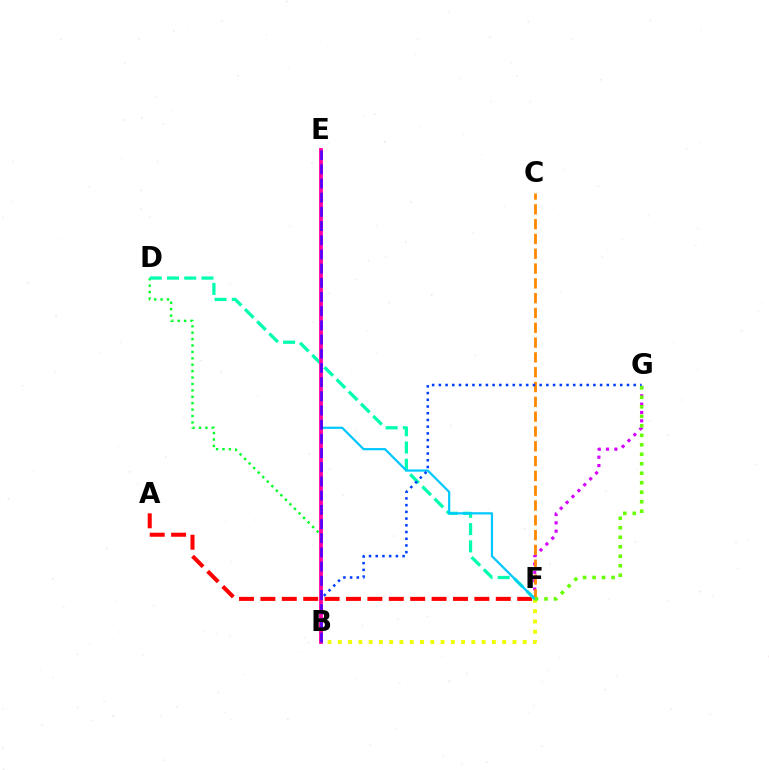{('A', 'F'): [{'color': '#ff0000', 'line_style': 'dashed', 'thickness': 2.91}], ('F', 'G'): [{'color': '#d600ff', 'line_style': 'dotted', 'thickness': 2.26}, {'color': '#66ff00', 'line_style': 'dotted', 'thickness': 2.58}], ('B', 'D'): [{'color': '#00ff27', 'line_style': 'dotted', 'thickness': 1.74}], ('D', 'F'): [{'color': '#00ffaf', 'line_style': 'dashed', 'thickness': 2.34}], ('C', 'F'): [{'color': '#ff8800', 'line_style': 'dashed', 'thickness': 2.01}], ('B', 'F'): [{'color': '#eeff00', 'line_style': 'dotted', 'thickness': 2.79}], ('E', 'F'): [{'color': '#00c7ff', 'line_style': 'solid', 'thickness': 1.6}], ('B', 'G'): [{'color': '#003fff', 'line_style': 'dotted', 'thickness': 1.83}], ('B', 'E'): [{'color': '#ff00a0', 'line_style': 'solid', 'thickness': 2.74}, {'color': '#4f00ff', 'line_style': 'dashed', 'thickness': 1.93}]}